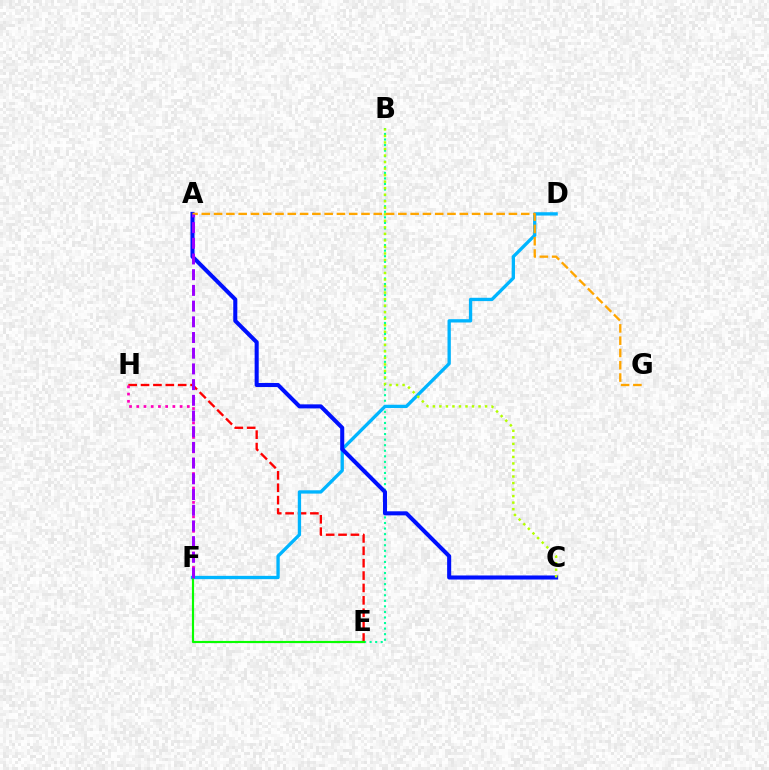{('B', 'E'): [{'color': '#00ff9d', 'line_style': 'dotted', 'thickness': 1.51}], ('E', 'H'): [{'color': '#ff0000', 'line_style': 'dashed', 'thickness': 1.68}], ('D', 'F'): [{'color': '#00b5ff', 'line_style': 'solid', 'thickness': 2.39}], ('A', 'C'): [{'color': '#0010ff', 'line_style': 'solid', 'thickness': 2.92}], ('E', 'F'): [{'color': '#08ff00', 'line_style': 'solid', 'thickness': 1.56}], ('B', 'C'): [{'color': '#b3ff00', 'line_style': 'dotted', 'thickness': 1.77}], ('A', 'G'): [{'color': '#ffa500', 'line_style': 'dashed', 'thickness': 1.67}], ('F', 'H'): [{'color': '#ff00bd', 'line_style': 'dotted', 'thickness': 1.96}], ('A', 'F'): [{'color': '#9b00ff', 'line_style': 'dashed', 'thickness': 2.13}]}